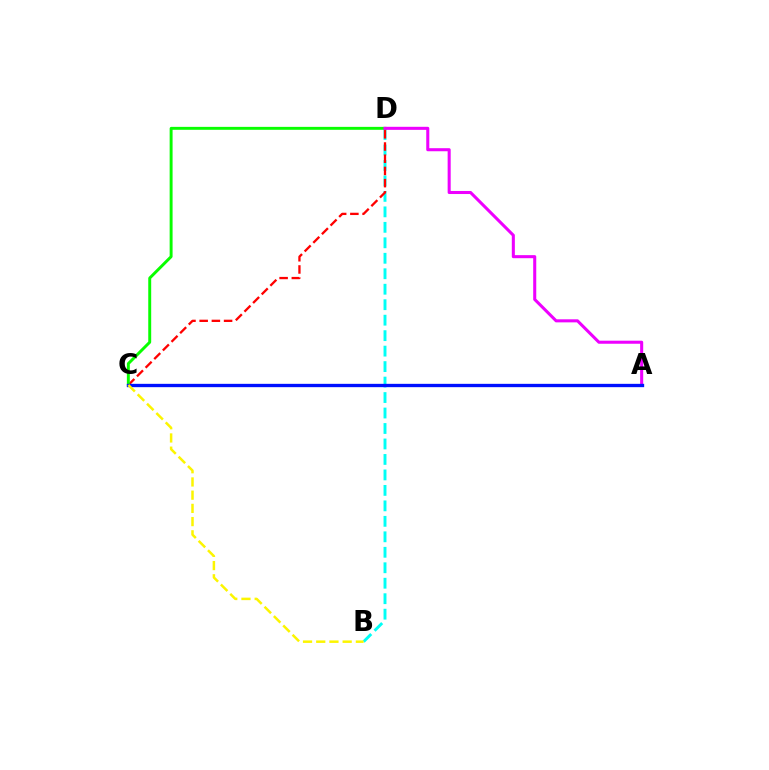{('B', 'D'): [{'color': '#00fff6', 'line_style': 'dashed', 'thickness': 2.1}], ('C', 'D'): [{'color': '#ff0000', 'line_style': 'dashed', 'thickness': 1.66}, {'color': '#08ff00', 'line_style': 'solid', 'thickness': 2.11}], ('A', 'D'): [{'color': '#ee00ff', 'line_style': 'solid', 'thickness': 2.2}], ('A', 'C'): [{'color': '#0010ff', 'line_style': 'solid', 'thickness': 2.4}], ('B', 'C'): [{'color': '#fcf500', 'line_style': 'dashed', 'thickness': 1.8}]}